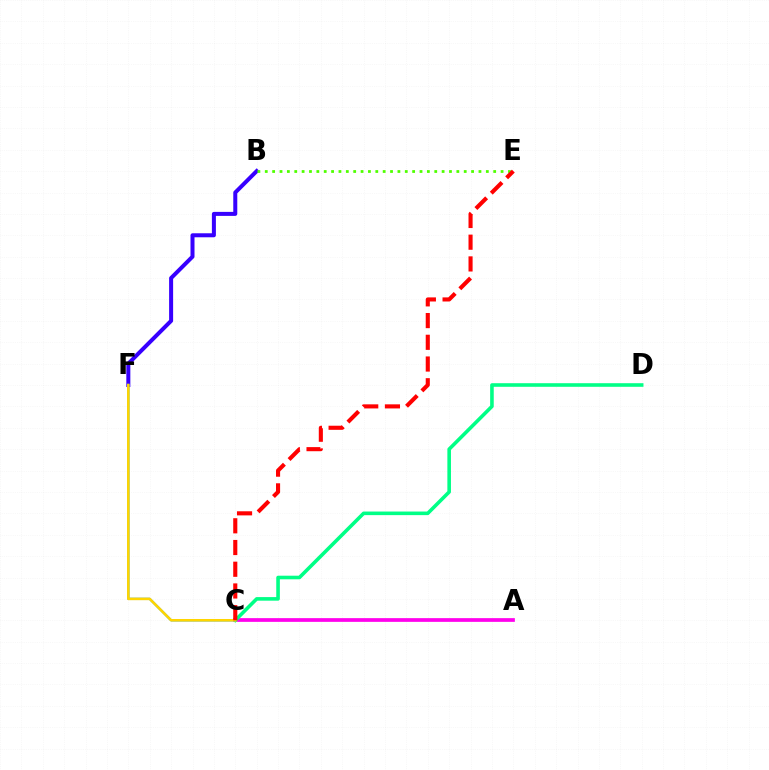{('B', 'F'): [{'color': '#3700ff', 'line_style': 'solid', 'thickness': 2.89}], ('B', 'E'): [{'color': '#4fff00', 'line_style': 'dotted', 'thickness': 2.0}], ('A', 'C'): [{'color': '#ff00ed', 'line_style': 'solid', 'thickness': 2.68}], ('C', 'F'): [{'color': '#009eff', 'line_style': 'solid', 'thickness': 1.62}, {'color': '#ffd500', 'line_style': 'solid', 'thickness': 1.85}], ('C', 'D'): [{'color': '#00ff86', 'line_style': 'solid', 'thickness': 2.59}], ('C', 'E'): [{'color': '#ff0000', 'line_style': 'dashed', 'thickness': 2.95}]}